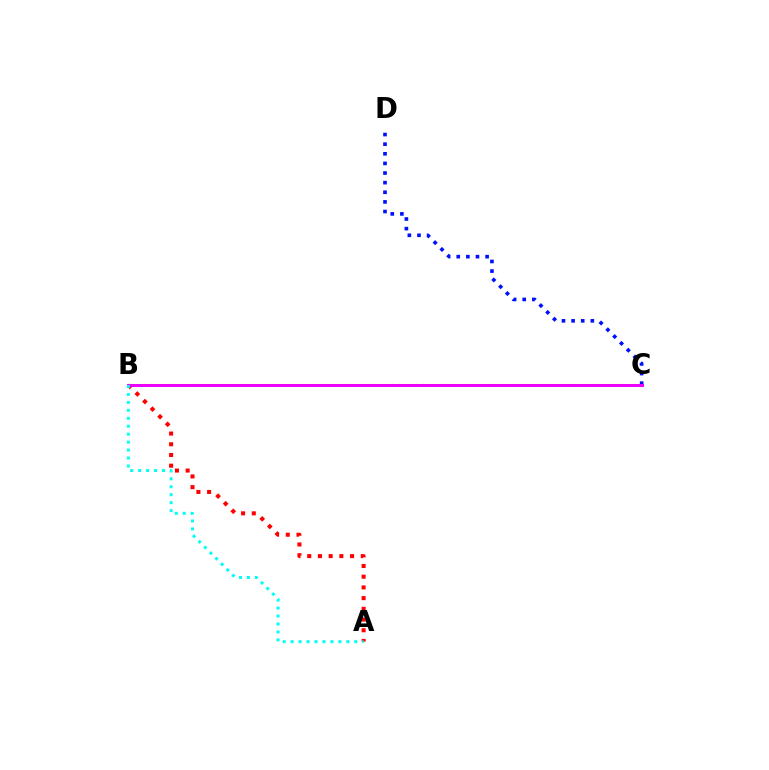{('B', 'C'): [{'color': '#08ff00', 'line_style': 'dashed', 'thickness': 1.81}, {'color': '#fcf500', 'line_style': 'dotted', 'thickness': 1.64}, {'color': '#ee00ff', 'line_style': 'solid', 'thickness': 2.15}], ('A', 'B'): [{'color': '#ff0000', 'line_style': 'dotted', 'thickness': 2.91}, {'color': '#00fff6', 'line_style': 'dotted', 'thickness': 2.16}], ('C', 'D'): [{'color': '#0010ff', 'line_style': 'dotted', 'thickness': 2.61}]}